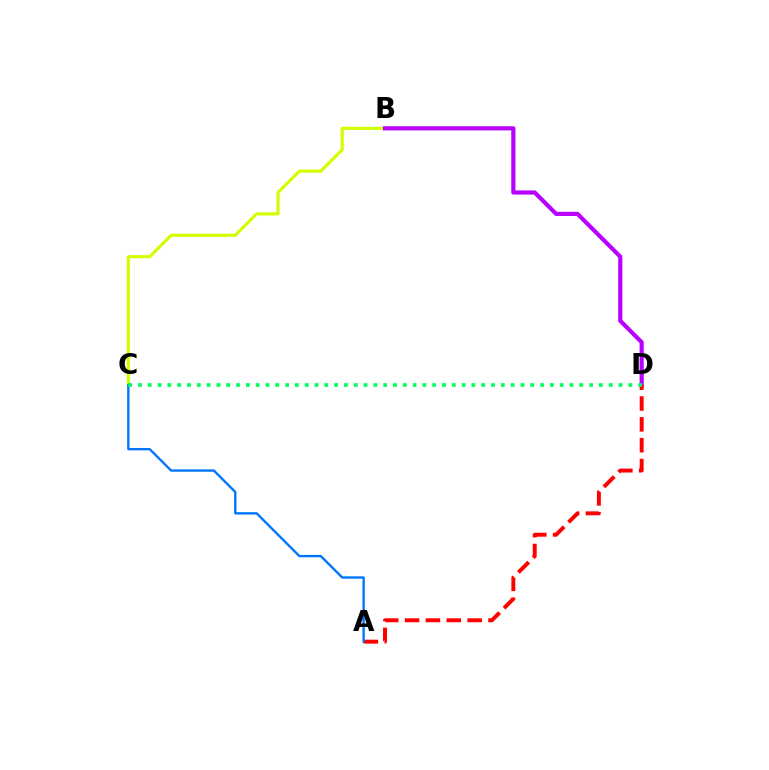{('B', 'C'): [{'color': '#d1ff00', 'line_style': 'solid', 'thickness': 2.24}], ('B', 'D'): [{'color': '#b900ff', 'line_style': 'solid', 'thickness': 2.99}], ('A', 'D'): [{'color': '#ff0000', 'line_style': 'dashed', 'thickness': 2.83}], ('A', 'C'): [{'color': '#0074ff', 'line_style': 'solid', 'thickness': 1.69}], ('C', 'D'): [{'color': '#00ff5c', 'line_style': 'dotted', 'thickness': 2.66}]}